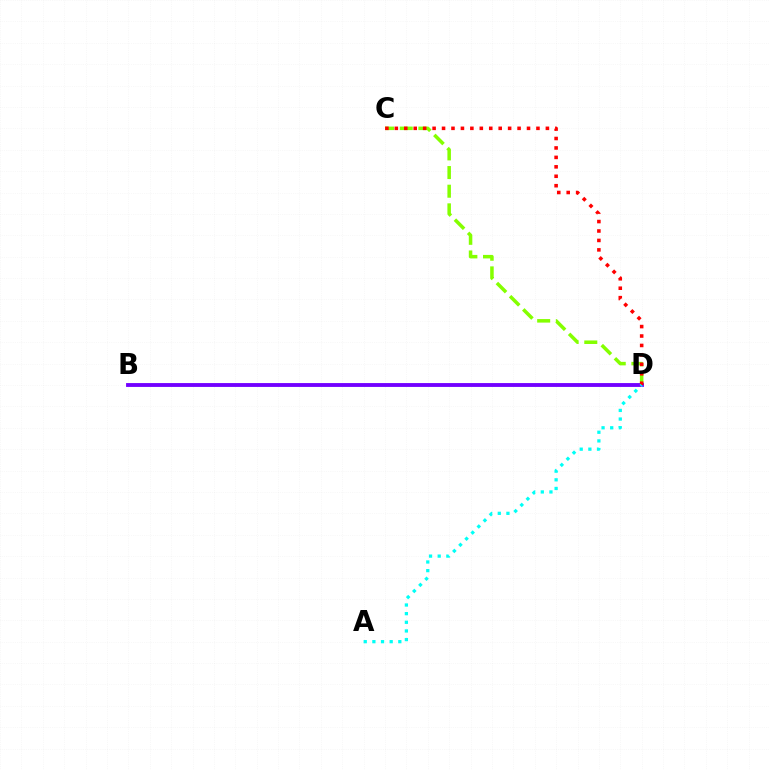{('C', 'D'): [{'color': '#84ff00', 'line_style': 'dashed', 'thickness': 2.53}, {'color': '#ff0000', 'line_style': 'dotted', 'thickness': 2.57}], ('B', 'D'): [{'color': '#7200ff', 'line_style': 'solid', 'thickness': 2.77}], ('A', 'D'): [{'color': '#00fff6', 'line_style': 'dotted', 'thickness': 2.35}]}